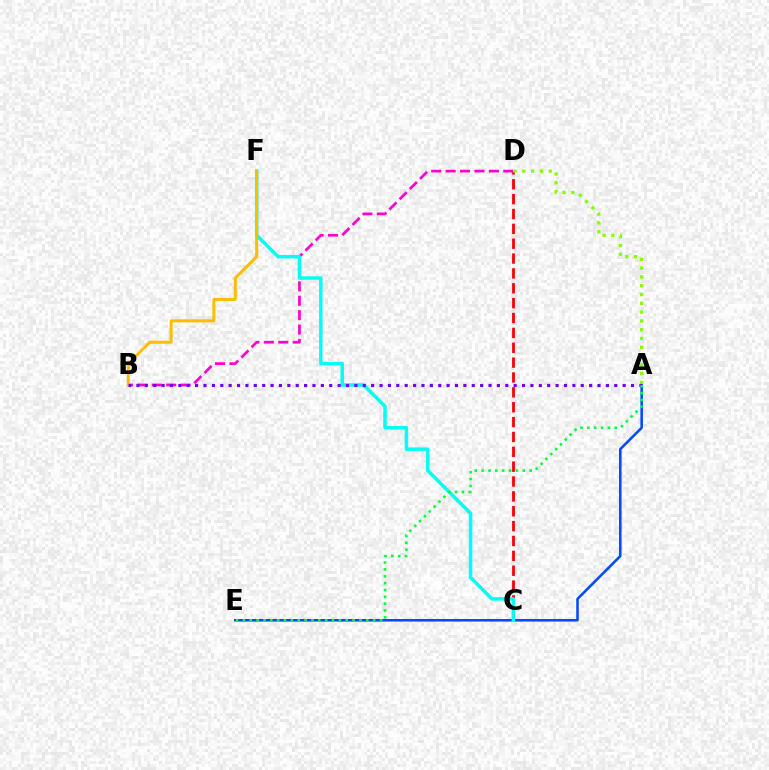{('C', 'D'): [{'color': '#ff0000', 'line_style': 'dashed', 'thickness': 2.02}], ('A', 'E'): [{'color': '#004bff', 'line_style': 'solid', 'thickness': 1.85}, {'color': '#00ff39', 'line_style': 'dotted', 'thickness': 1.86}], ('B', 'D'): [{'color': '#ff00cf', 'line_style': 'dashed', 'thickness': 1.96}], ('A', 'D'): [{'color': '#84ff00', 'line_style': 'dotted', 'thickness': 2.39}], ('C', 'F'): [{'color': '#00fff6', 'line_style': 'solid', 'thickness': 2.51}], ('B', 'F'): [{'color': '#ffbd00', 'line_style': 'solid', 'thickness': 2.18}], ('A', 'B'): [{'color': '#7200ff', 'line_style': 'dotted', 'thickness': 2.28}]}